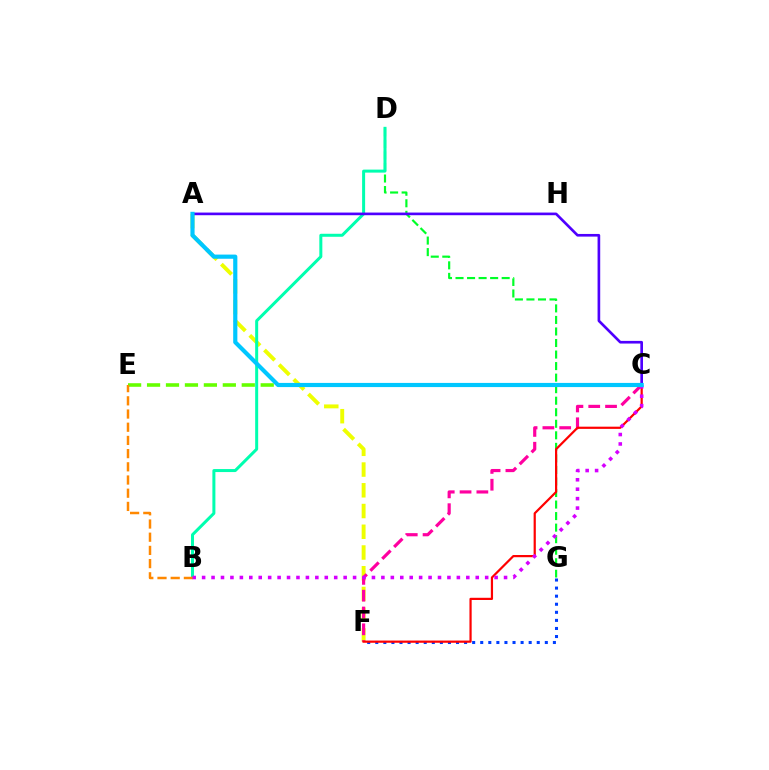{('D', 'G'): [{'color': '#00ff27', 'line_style': 'dashed', 'thickness': 1.57}], ('A', 'F'): [{'color': '#eeff00', 'line_style': 'dashed', 'thickness': 2.82}], ('B', 'D'): [{'color': '#00ffaf', 'line_style': 'solid', 'thickness': 2.17}], ('A', 'C'): [{'color': '#4f00ff', 'line_style': 'solid', 'thickness': 1.91}, {'color': '#00c7ff', 'line_style': 'solid', 'thickness': 3.0}], ('C', 'E'): [{'color': '#66ff00', 'line_style': 'dashed', 'thickness': 2.57}], ('F', 'G'): [{'color': '#003fff', 'line_style': 'dotted', 'thickness': 2.19}], ('C', 'F'): [{'color': '#ff00a0', 'line_style': 'dashed', 'thickness': 2.28}, {'color': '#ff0000', 'line_style': 'solid', 'thickness': 1.59}], ('B', 'E'): [{'color': '#ff8800', 'line_style': 'dashed', 'thickness': 1.79}], ('B', 'C'): [{'color': '#d600ff', 'line_style': 'dotted', 'thickness': 2.56}]}